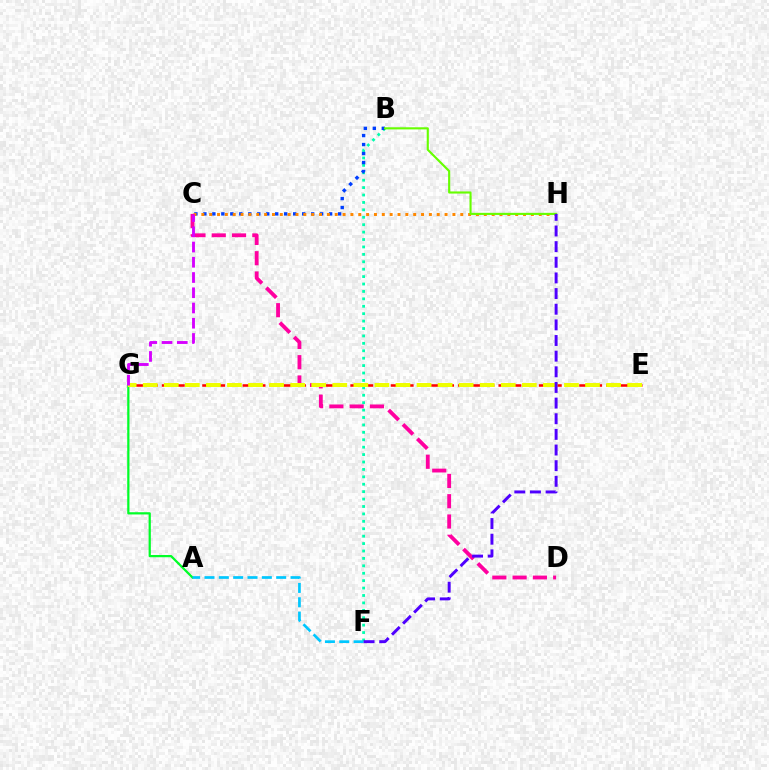{('B', 'F'): [{'color': '#00ffaf', 'line_style': 'dotted', 'thickness': 2.01}], ('B', 'C'): [{'color': '#003fff', 'line_style': 'dotted', 'thickness': 2.44}], ('E', 'G'): [{'color': '#ff0000', 'line_style': 'dashed', 'thickness': 1.83}, {'color': '#eeff00', 'line_style': 'dashed', 'thickness': 2.86}], ('C', 'H'): [{'color': '#ff8800', 'line_style': 'dotted', 'thickness': 2.13}], ('A', 'G'): [{'color': '#00ff27', 'line_style': 'solid', 'thickness': 1.61}], ('B', 'H'): [{'color': '#66ff00', 'line_style': 'solid', 'thickness': 1.53}], ('A', 'F'): [{'color': '#00c7ff', 'line_style': 'dashed', 'thickness': 1.95}], ('C', 'D'): [{'color': '#ff00a0', 'line_style': 'dashed', 'thickness': 2.76}], ('F', 'H'): [{'color': '#4f00ff', 'line_style': 'dashed', 'thickness': 2.13}], ('C', 'G'): [{'color': '#d600ff', 'line_style': 'dashed', 'thickness': 2.07}]}